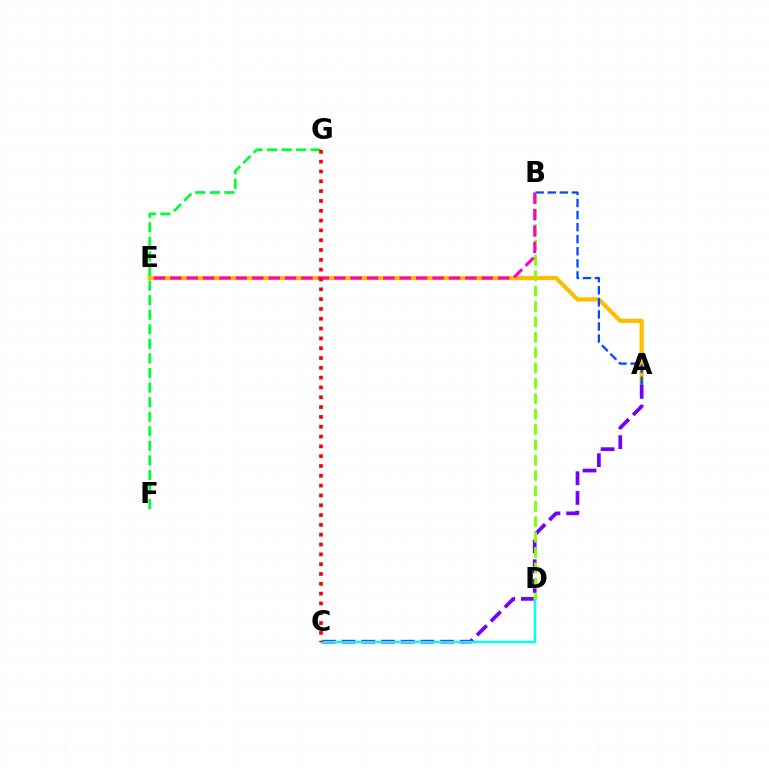{('A', 'E'): [{'color': '#ffbd00', 'line_style': 'solid', 'thickness': 3.0}], ('A', 'C'): [{'color': '#7200ff', 'line_style': 'dashed', 'thickness': 2.68}], ('A', 'B'): [{'color': '#004bff', 'line_style': 'dashed', 'thickness': 1.64}], ('F', 'G'): [{'color': '#00ff39', 'line_style': 'dashed', 'thickness': 1.98}], ('C', 'D'): [{'color': '#00fff6', 'line_style': 'solid', 'thickness': 1.79}], ('B', 'D'): [{'color': '#84ff00', 'line_style': 'dashed', 'thickness': 2.09}], ('B', 'E'): [{'color': '#ff00cf', 'line_style': 'dashed', 'thickness': 2.23}], ('C', 'G'): [{'color': '#ff0000', 'line_style': 'dotted', 'thickness': 2.67}]}